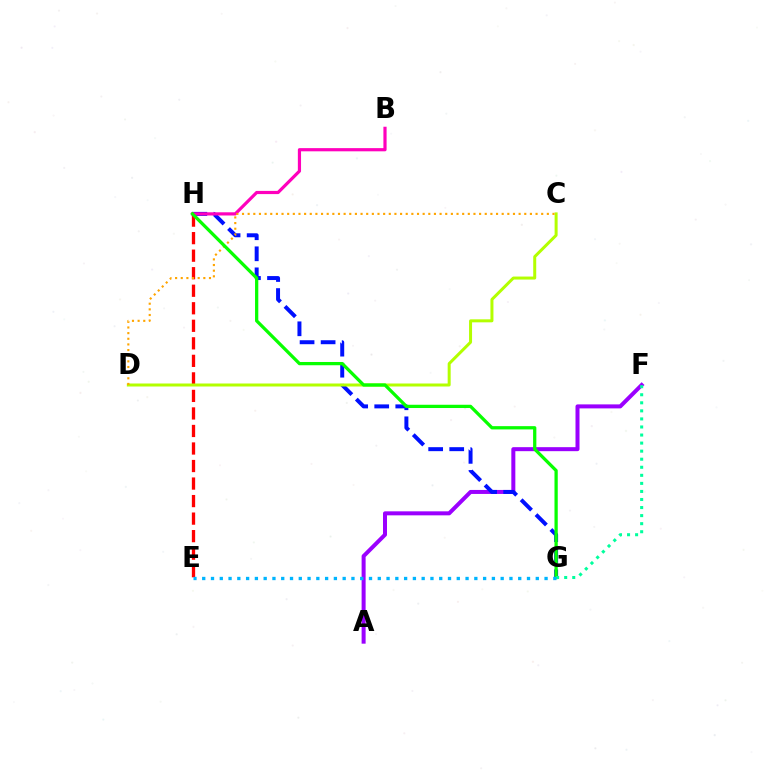{('A', 'F'): [{'color': '#9b00ff', 'line_style': 'solid', 'thickness': 2.88}], ('E', 'H'): [{'color': '#ff0000', 'line_style': 'dashed', 'thickness': 2.38}], ('G', 'H'): [{'color': '#0010ff', 'line_style': 'dashed', 'thickness': 2.86}, {'color': '#08ff00', 'line_style': 'solid', 'thickness': 2.35}], ('B', 'H'): [{'color': '#ff00bd', 'line_style': 'solid', 'thickness': 2.3}], ('C', 'D'): [{'color': '#b3ff00', 'line_style': 'solid', 'thickness': 2.16}, {'color': '#ffa500', 'line_style': 'dotted', 'thickness': 1.53}], ('F', 'G'): [{'color': '#00ff9d', 'line_style': 'dotted', 'thickness': 2.19}], ('E', 'G'): [{'color': '#00b5ff', 'line_style': 'dotted', 'thickness': 2.38}]}